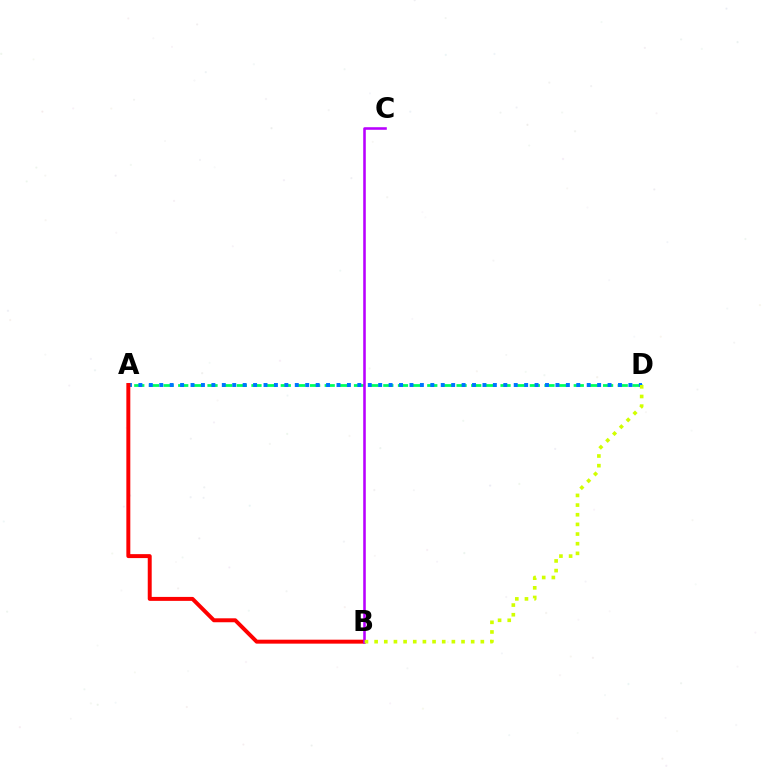{('A', 'D'): [{'color': '#00ff5c', 'line_style': 'dashed', 'thickness': 1.99}, {'color': '#0074ff', 'line_style': 'dotted', 'thickness': 2.83}], ('A', 'B'): [{'color': '#ff0000', 'line_style': 'solid', 'thickness': 2.85}], ('B', 'C'): [{'color': '#b900ff', 'line_style': 'solid', 'thickness': 1.85}], ('B', 'D'): [{'color': '#d1ff00', 'line_style': 'dotted', 'thickness': 2.62}]}